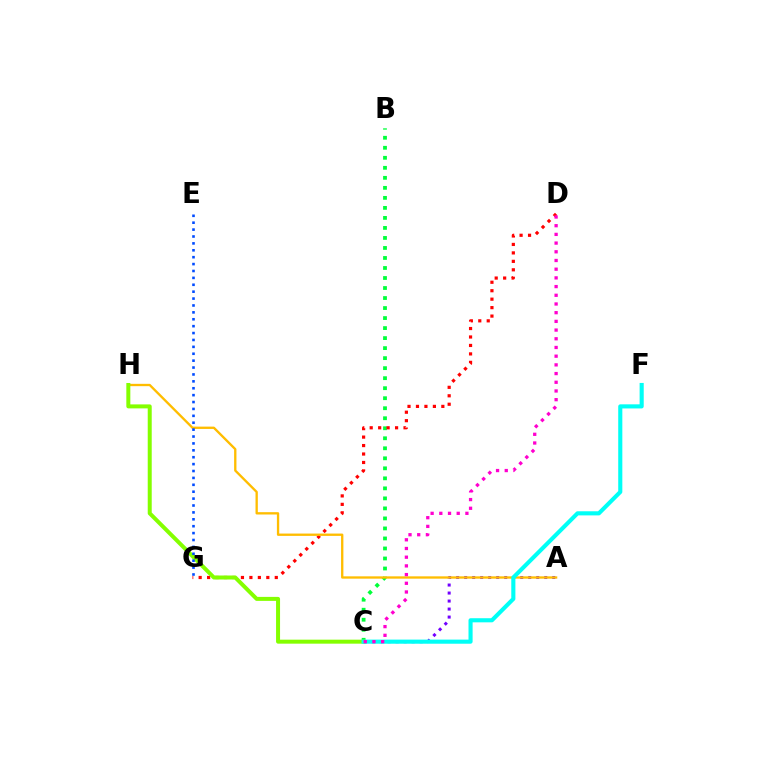{('B', 'C'): [{'color': '#00ff39', 'line_style': 'dotted', 'thickness': 2.72}], ('A', 'C'): [{'color': '#7200ff', 'line_style': 'dotted', 'thickness': 2.18}], ('D', 'G'): [{'color': '#ff0000', 'line_style': 'dotted', 'thickness': 2.3}], ('A', 'H'): [{'color': '#ffbd00', 'line_style': 'solid', 'thickness': 1.68}], ('C', 'H'): [{'color': '#84ff00', 'line_style': 'solid', 'thickness': 2.87}], ('C', 'F'): [{'color': '#00fff6', 'line_style': 'solid', 'thickness': 2.96}], ('E', 'G'): [{'color': '#004bff', 'line_style': 'dotted', 'thickness': 1.87}], ('C', 'D'): [{'color': '#ff00cf', 'line_style': 'dotted', 'thickness': 2.36}]}